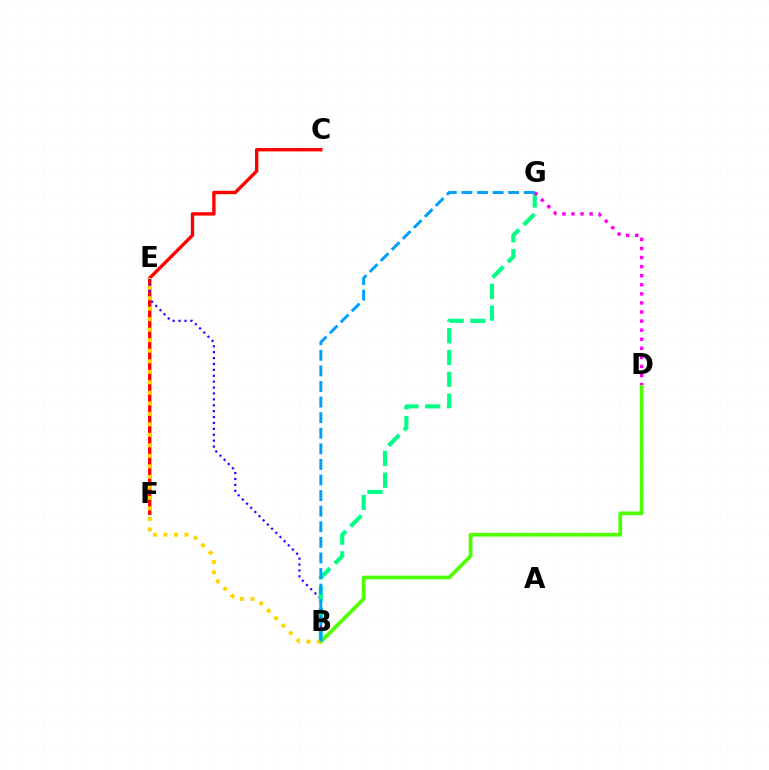{('C', 'F'): [{'color': '#ff0000', 'line_style': 'solid', 'thickness': 2.43}], ('B', 'D'): [{'color': '#4fff00', 'line_style': 'solid', 'thickness': 2.68}], ('B', 'E'): [{'color': '#3700ff', 'line_style': 'dotted', 'thickness': 1.6}, {'color': '#ffd500', 'line_style': 'dotted', 'thickness': 2.86}], ('B', 'G'): [{'color': '#00ff86', 'line_style': 'dashed', 'thickness': 2.96}, {'color': '#009eff', 'line_style': 'dashed', 'thickness': 2.12}], ('D', 'G'): [{'color': '#ff00ed', 'line_style': 'dotted', 'thickness': 2.47}]}